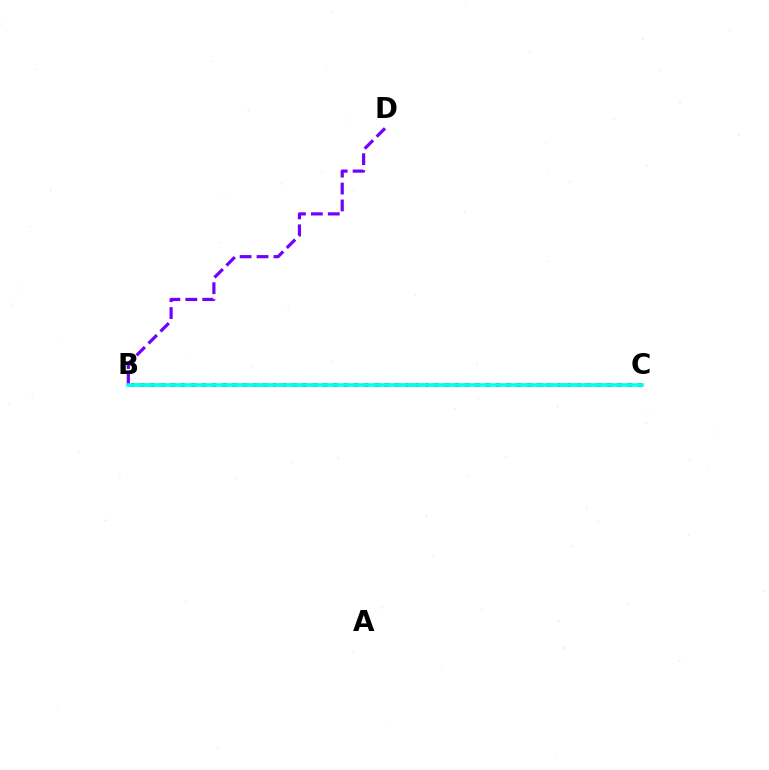{('B', 'C'): [{'color': '#84ff00', 'line_style': 'dotted', 'thickness': 2.96}, {'color': '#ff0000', 'line_style': 'dotted', 'thickness': 2.76}, {'color': '#00fff6', 'line_style': 'solid', 'thickness': 2.61}], ('B', 'D'): [{'color': '#7200ff', 'line_style': 'dashed', 'thickness': 2.3}]}